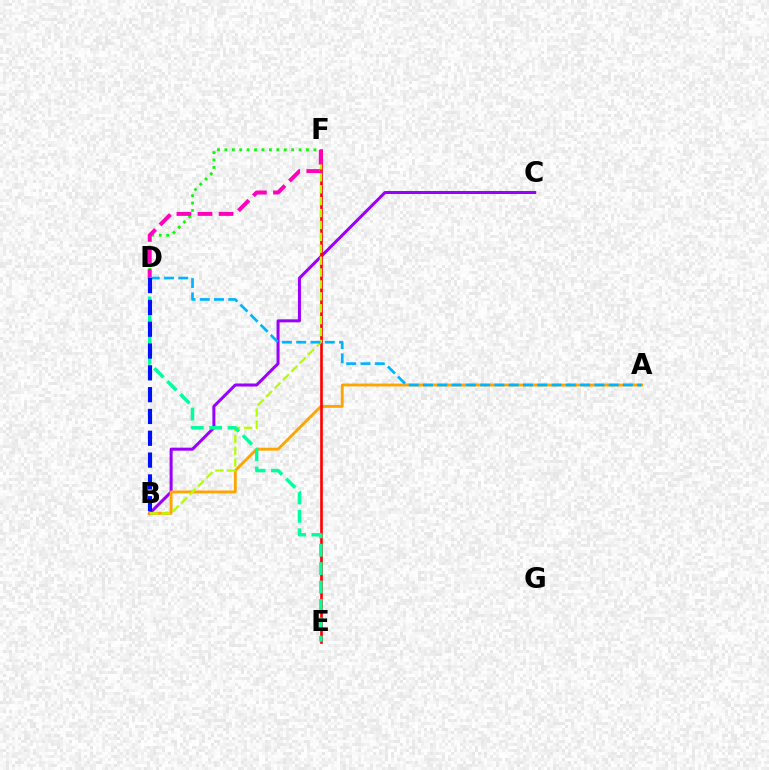{('B', 'C'): [{'color': '#9b00ff', 'line_style': 'solid', 'thickness': 2.17}], ('D', 'F'): [{'color': '#08ff00', 'line_style': 'dotted', 'thickness': 2.02}, {'color': '#ff00bd', 'line_style': 'dashed', 'thickness': 2.86}], ('A', 'B'): [{'color': '#ffa500', 'line_style': 'solid', 'thickness': 2.06}], ('E', 'F'): [{'color': '#ff0000', 'line_style': 'solid', 'thickness': 1.9}], ('B', 'F'): [{'color': '#b3ff00', 'line_style': 'dashed', 'thickness': 1.62}], ('D', 'E'): [{'color': '#00ff9d', 'line_style': 'dashed', 'thickness': 2.5}], ('A', 'D'): [{'color': '#00b5ff', 'line_style': 'dashed', 'thickness': 1.94}], ('B', 'D'): [{'color': '#0010ff', 'line_style': 'dashed', 'thickness': 2.96}]}